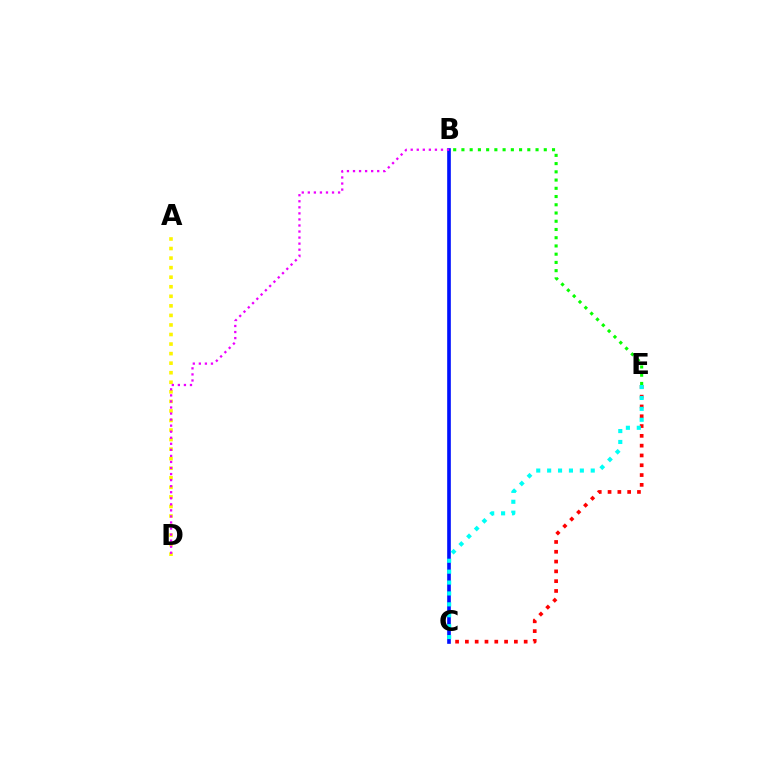{('A', 'D'): [{'color': '#fcf500', 'line_style': 'dotted', 'thickness': 2.6}], ('C', 'E'): [{'color': '#ff0000', 'line_style': 'dotted', 'thickness': 2.66}, {'color': '#00fff6', 'line_style': 'dotted', 'thickness': 2.96}], ('B', 'E'): [{'color': '#08ff00', 'line_style': 'dotted', 'thickness': 2.24}], ('B', 'C'): [{'color': '#0010ff', 'line_style': 'solid', 'thickness': 2.62}], ('B', 'D'): [{'color': '#ee00ff', 'line_style': 'dotted', 'thickness': 1.64}]}